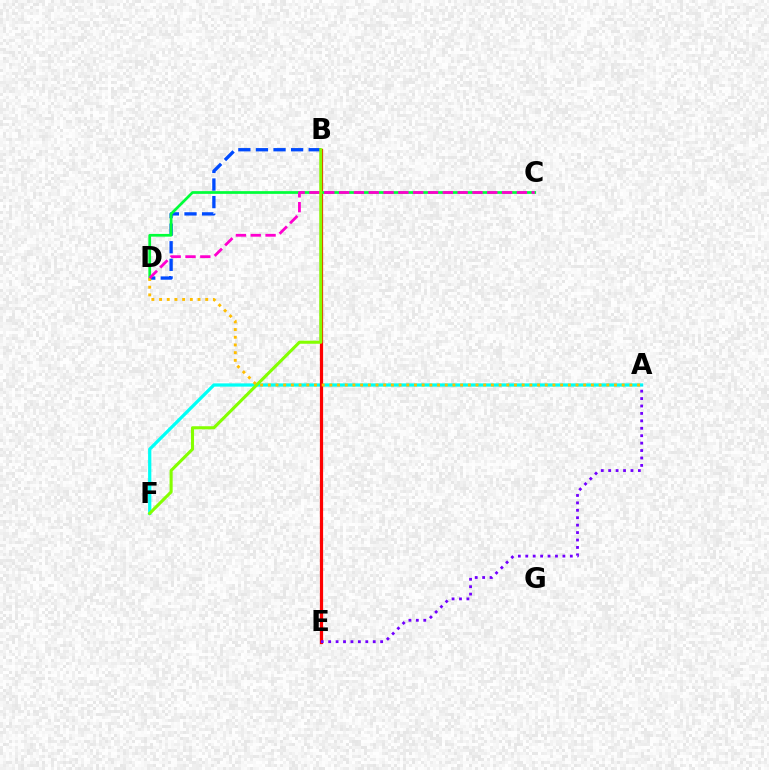{('B', 'D'): [{'color': '#004bff', 'line_style': 'dashed', 'thickness': 2.39}], ('A', 'F'): [{'color': '#00fff6', 'line_style': 'solid', 'thickness': 2.34}], ('B', 'E'): [{'color': '#ff0000', 'line_style': 'solid', 'thickness': 2.32}], ('A', 'E'): [{'color': '#7200ff', 'line_style': 'dotted', 'thickness': 2.02}], ('C', 'D'): [{'color': '#00ff39', 'line_style': 'solid', 'thickness': 1.96}, {'color': '#ff00cf', 'line_style': 'dashed', 'thickness': 2.01}], ('A', 'D'): [{'color': '#ffbd00', 'line_style': 'dotted', 'thickness': 2.09}], ('B', 'F'): [{'color': '#84ff00', 'line_style': 'solid', 'thickness': 2.22}]}